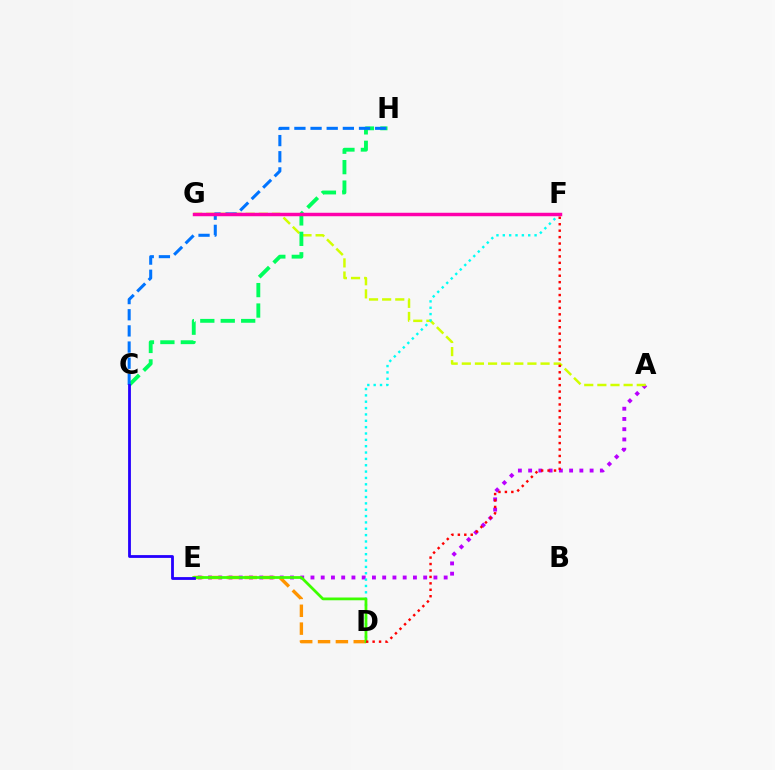{('A', 'E'): [{'color': '#b900ff', 'line_style': 'dotted', 'thickness': 2.78}], ('A', 'G'): [{'color': '#d1ff00', 'line_style': 'dashed', 'thickness': 1.78}], ('D', 'E'): [{'color': '#ff9400', 'line_style': 'dashed', 'thickness': 2.42}, {'color': '#3dff00', 'line_style': 'solid', 'thickness': 1.99}], ('D', 'F'): [{'color': '#00fff6', 'line_style': 'dotted', 'thickness': 1.73}, {'color': '#ff0000', 'line_style': 'dotted', 'thickness': 1.75}], ('C', 'H'): [{'color': '#00ff5c', 'line_style': 'dashed', 'thickness': 2.78}, {'color': '#0074ff', 'line_style': 'dashed', 'thickness': 2.19}], ('F', 'G'): [{'color': '#ff00ac', 'line_style': 'solid', 'thickness': 2.49}], ('C', 'E'): [{'color': '#2500ff', 'line_style': 'solid', 'thickness': 2.02}]}